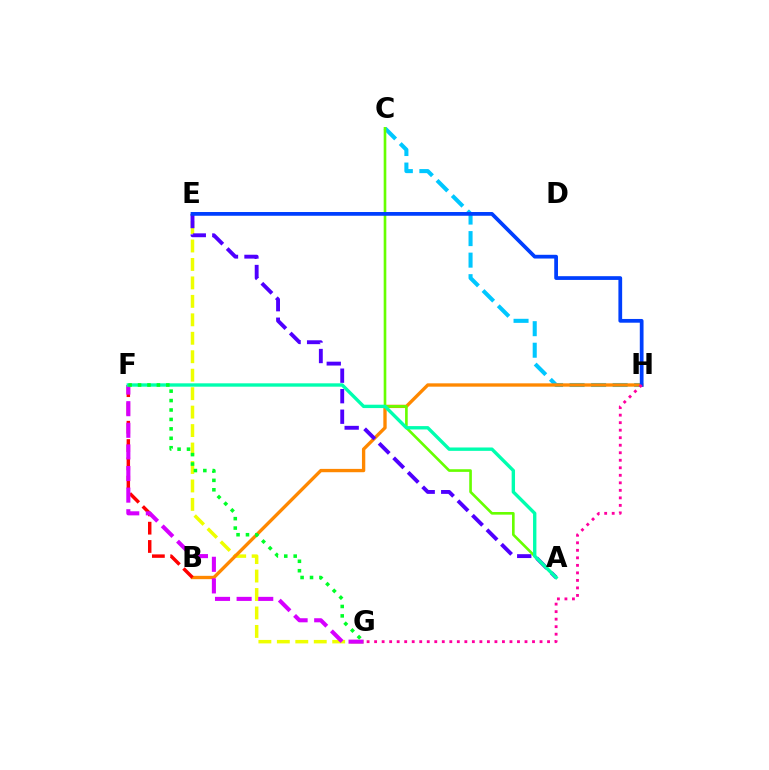{('E', 'G'): [{'color': '#eeff00', 'line_style': 'dashed', 'thickness': 2.51}], ('C', 'H'): [{'color': '#00c7ff', 'line_style': 'dashed', 'thickness': 2.93}], ('B', 'H'): [{'color': '#ff8800', 'line_style': 'solid', 'thickness': 2.4}], ('B', 'F'): [{'color': '#ff0000', 'line_style': 'dashed', 'thickness': 2.49}], ('A', 'E'): [{'color': '#4f00ff', 'line_style': 'dashed', 'thickness': 2.79}], ('F', 'G'): [{'color': '#d600ff', 'line_style': 'dashed', 'thickness': 2.94}, {'color': '#00ff27', 'line_style': 'dotted', 'thickness': 2.56}], ('A', 'C'): [{'color': '#66ff00', 'line_style': 'solid', 'thickness': 1.9}], ('A', 'F'): [{'color': '#00ffaf', 'line_style': 'solid', 'thickness': 2.43}], ('E', 'H'): [{'color': '#003fff', 'line_style': 'solid', 'thickness': 2.69}], ('G', 'H'): [{'color': '#ff00a0', 'line_style': 'dotted', 'thickness': 2.04}]}